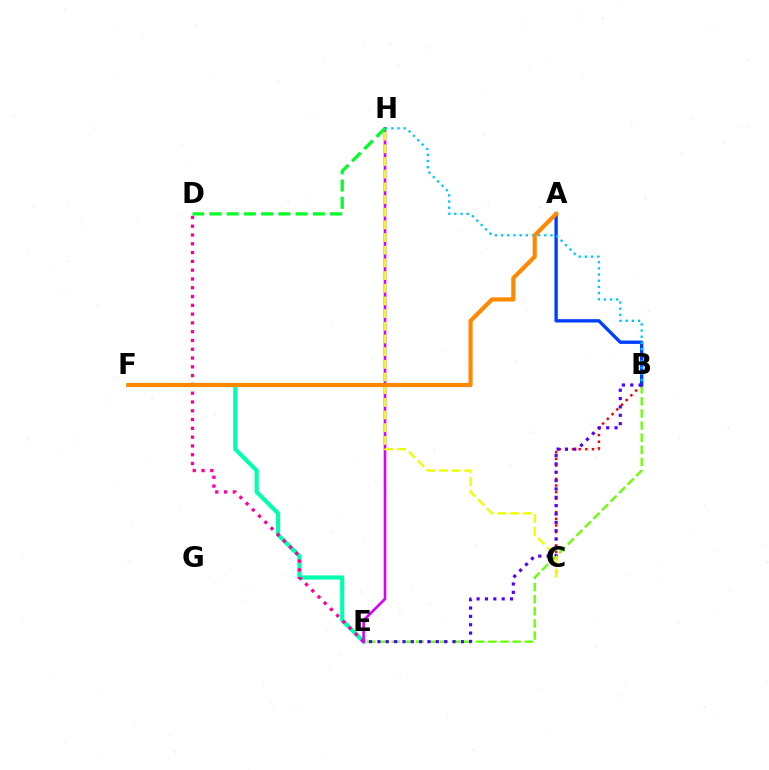{('E', 'F'): [{'color': '#00ffaf', 'line_style': 'solid', 'thickness': 2.99}], ('B', 'C'): [{'color': '#ff0000', 'line_style': 'dotted', 'thickness': 1.81}], ('D', 'E'): [{'color': '#ff00a0', 'line_style': 'dotted', 'thickness': 2.39}], ('B', 'E'): [{'color': '#66ff00', 'line_style': 'dashed', 'thickness': 1.64}, {'color': '#4f00ff', 'line_style': 'dotted', 'thickness': 2.27}], ('A', 'B'): [{'color': '#003fff', 'line_style': 'solid', 'thickness': 2.41}], ('E', 'H'): [{'color': '#d600ff', 'line_style': 'solid', 'thickness': 1.88}], ('B', 'H'): [{'color': '#00c7ff', 'line_style': 'dotted', 'thickness': 1.68}], ('C', 'H'): [{'color': '#eeff00', 'line_style': 'dashed', 'thickness': 1.72}], ('D', 'H'): [{'color': '#00ff27', 'line_style': 'dashed', 'thickness': 2.34}], ('A', 'F'): [{'color': '#ff8800', 'line_style': 'solid', 'thickness': 2.98}]}